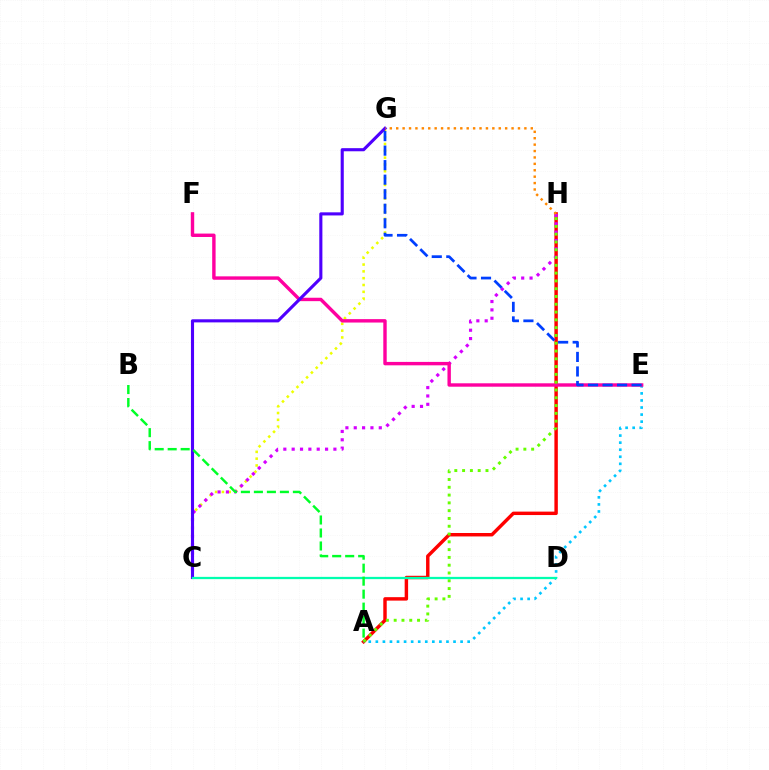{('C', 'G'): [{'color': '#eeff00', 'line_style': 'dotted', 'thickness': 1.85}, {'color': '#4f00ff', 'line_style': 'solid', 'thickness': 2.24}], ('A', 'H'): [{'color': '#ff0000', 'line_style': 'solid', 'thickness': 2.48}, {'color': '#66ff00', 'line_style': 'dotted', 'thickness': 2.12}], ('A', 'E'): [{'color': '#00c7ff', 'line_style': 'dotted', 'thickness': 1.92}], ('C', 'H'): [{'color': '#d600ff', 'line_style': 'dotted', 'thickness': 2.27}], ('E', 'F'): [{'color': '#ff00a0', 'line_style': 'solid', 'thickness': 2.45}], ('C', 'D'): [{'color': '#00ffaf', 'line_style': 'solid', 'thickness': 1.63}], ('G', 'H'): [{'color': '#ff8800', 'line_style': 'dotted', 'thickness': 1.74}], ('E', 'G'): [{'color': '#003fff', 'line_style': 'dashed', 'thickness': 1.97}], ('A', 'B'): [{'color': '#00ff27', 'line_style': 'dashed', 'thickness': 1.77}]}